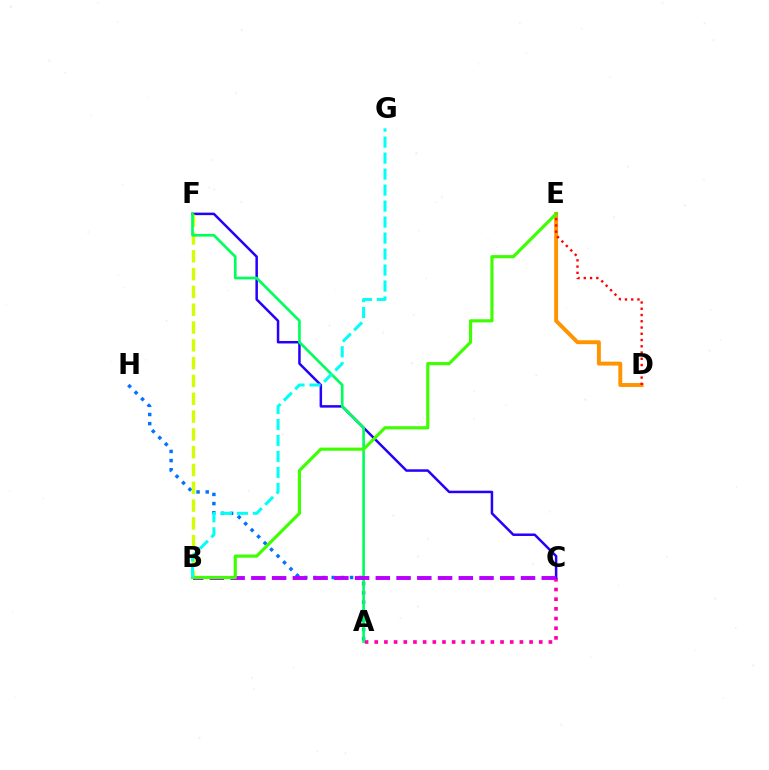{('A', 'C'): [{'color': '#ff00ac', 'line_style': 'dotted', 'thickness': 2.63}], ('A', 'H'): [{'color': '#0074ff', 'line_style': 'dotted', 'thickness': 2.49}], ('D', 'E'): [{'color': '#ff9400', 'line_style': 'solid', 'thickness': 2.82}, {'color': '#ff0000', 'line_style': 'dotted', 'thickness': 1.7}], ('C', 'F'): [{'color': '#2500ff', 'line_style': 'solid', 'thickness': 1.8}], ('B', 'F'): [{'color': '#d1ff00', 'line_style': 'dashed', 'thickness': 2.42}], ('A', 'F'): [{'color': '#00ff5c', 'line_style': 'solid', 'thickness': 1.92}], ('B', 'C'): [{'color': '#b900ff', 'line_style': 'dashed', 'thickness': 2.82}], ('B', 'E'): [{'color': '#3dff00', 'line_style': 'solid', 'thickness': 2.27}], ('B', 'G'): [{'color': '#00fff6', 'line_style': 'dashed', 'thickness': 2.17}]}